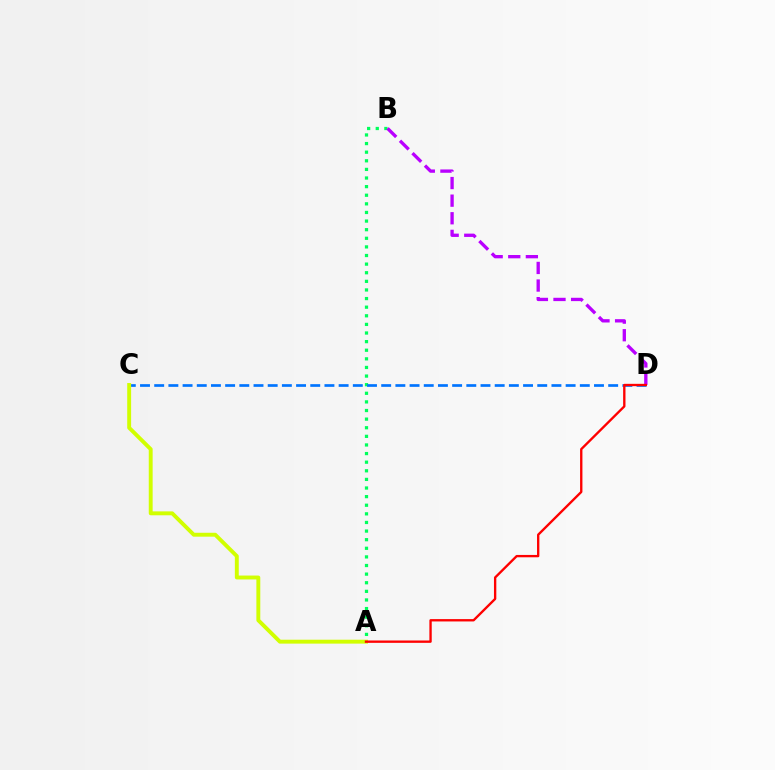{('A', 'B'): [{'color': '#00ff5c', 'line_style': 'dotted', 'thickness': 2.34}], ('B', 'D'): [{'color': '#b900ff', 'line_style': 'dashed', 'thickness': 2.39}], ('C', 'D'): [{'color': '#0074ff', 'line_style': 'dashed', 'thickness': 1.93}], ('A', 'C'): [{'color': '#d1ff00', 'line_style': 'solid', 'thickness': 2.81}], ('A', 'D'): [{'color': '#ff0000', 'line_style': 'solid', 'thickness': 1.69}]}